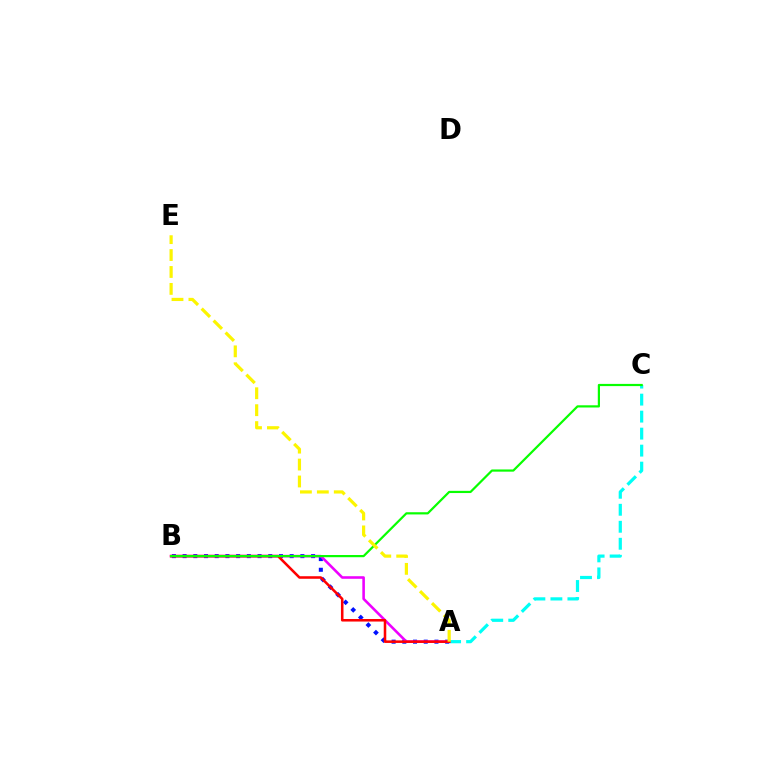{('A', 'B'): [{'color': '#0010ff', 'line_style': 'dotted', 'thickness': 2.91}, {'color': '#ee00ff', 'line_style': 'solid', 'thickness': 1.86}, {'color': '#ff0000', 'line_style': 'solid', 'thickness': 1.83}], ('A', 'C'): [{'color': '#00fff6', 'line_style': 'dashed', 'thickness': 2.31}], ('B', 'C'): [{'color': '#08ff00', 'line_style': 'solid', 'thickness': 1.59}], ('A', 'E'): [{'color': '#fcf500', 'line_style': 'dashed', 'thickness': 2.3}]}